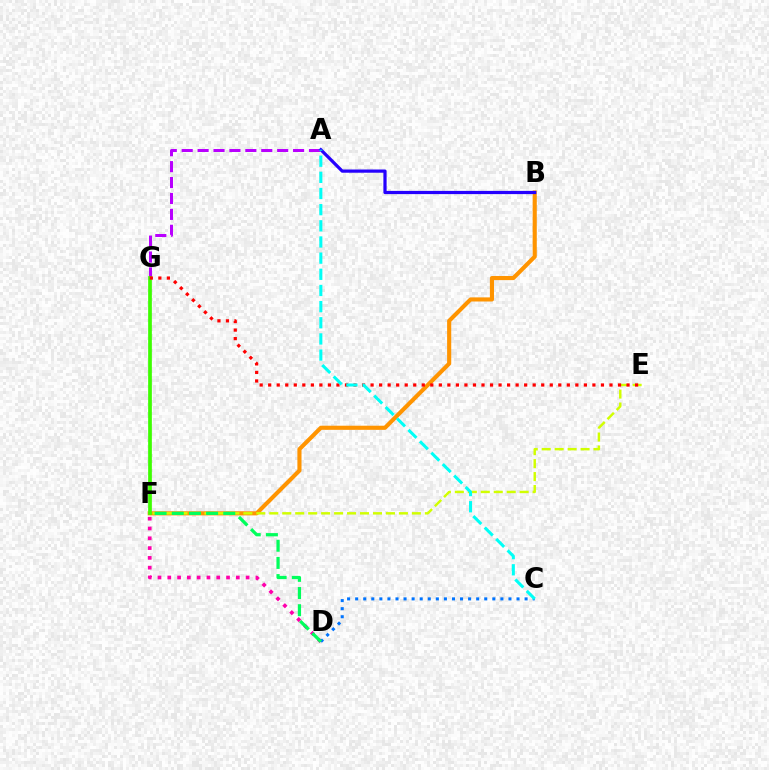{('A', 'G'): [{'color': '#b900ff', 'line_style': 'dashed', 'thickness': 2.16}], ('B', 'F'): [{'color': '#ff9400', 'line_style': 'solid', 'thickness': 2.96}], ('E', 'F'): [{'color': '#d1ff00', 'line_style': 'dashed', 'thickness': 1.76}], ('F', 'G'): [{'color': '#3dff00', 'line_style': 'solid', 'thickness': 2.67}], ('D', 'F'): [{'color': '#ff00ac', 'line_style': 'dotted', 'thickness': 2.66}, {'color': '#00ff5c', 'line_style': 'dashed', 'thickness': 2.33}], ('A', 'B'): [{'color': '#2500ff', 'line_style': 'solid', 'thickness': 2.32}], ('C', 'D'): [{'color': '#0074ff', 'line_style': 'dotted', 'thickness': 2.19}], ('E', 'G'): [{'color': '#ff0000', 'line_style': 'dotted', 'thickness': 2.32}], ('A', 'C'): [{'color': '#00fff6', 'line_style': 'dashed', 'thickness': 2.19}]}